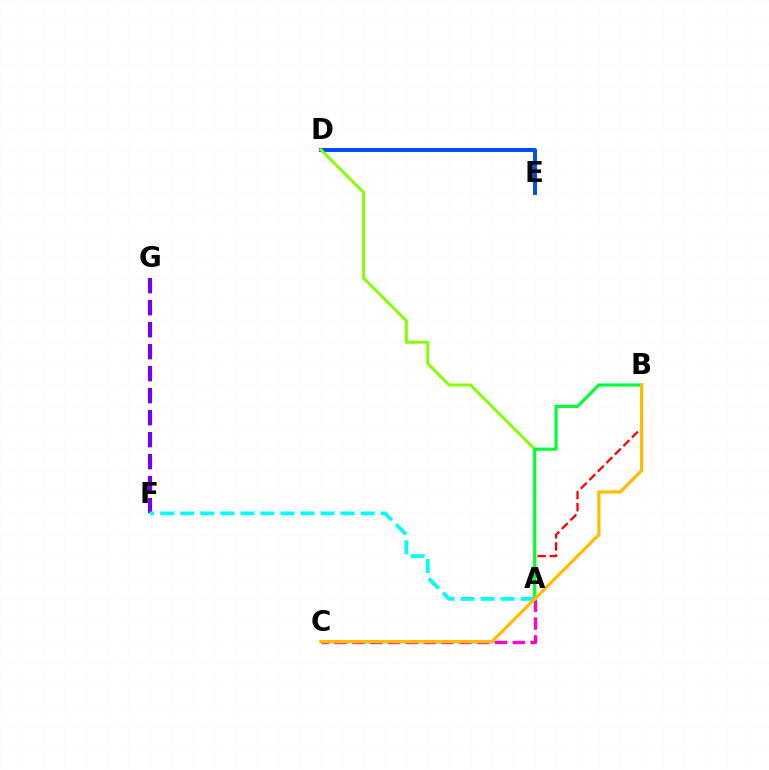{('F', 'G'): [{'color': '#7200ff', 'line_style': 'dashed', 'thickness': 2.99}], ('A', 'B'): [{'color': '#ff0000', 'line_style': 'dashed', 'thickness': 1.64}, {'color': '#00ff39', 'line_style': 'solid', 'thickness': 2.27}], ('A', 'C'): [{'color': '#ff00cf', 'line_style': 'dashed', 'thickness': 2.42}], ('D', 'E'): [{'color': '#004bff', 'line_style': 'solid', 'thickness': 2.85}], ('A', 'F'): [{'color': '#00fff6', 'line_style': 'dashed', 'thickness': 2.72}], ('A', 'D'): [{'color': '#84ff00', 'line_style': 'solid', 'thickness': 2.12}], ('B', 'C'): [{'color': '#ffbd00', 'line_style': 'solid', 'thickness': 2.33}]}